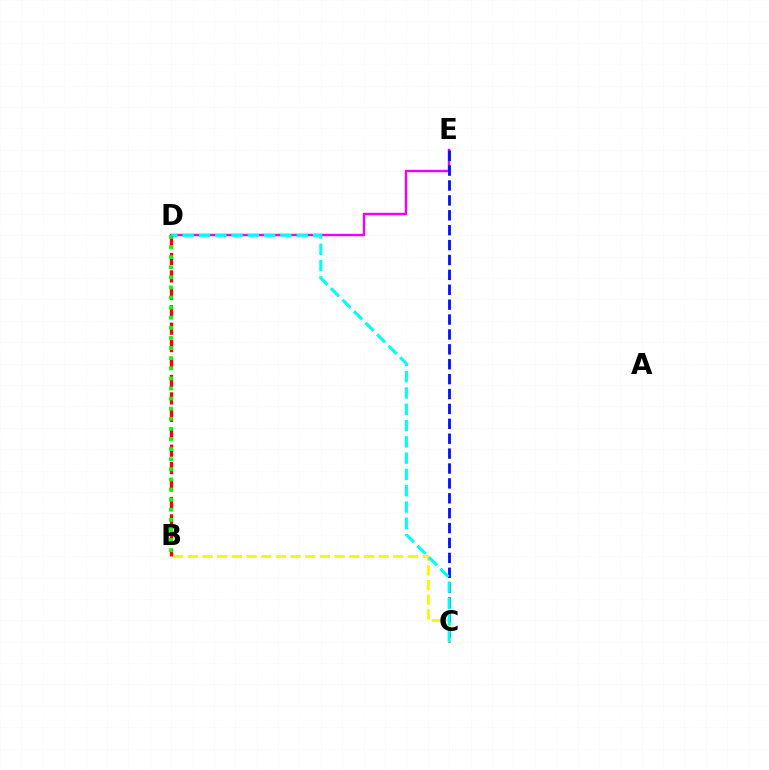{('D', 'E'): [{'color': '#ee00ff', 'line_style': 'solid', 'thickness': 1.74}], ('B', 'D'): [{'color': '#ff0000', 'line_style': 'dashed', 'thickness': 2.37}, {'color': '#08ff00', 'line_style': 'dotted', 'thickness': 2.75}], ('B', 'C'): [{'color': '#fcf500', 'line_style': 'dashed', 'thickness': 1.99}], ('C', 'E'): [{'color': '#0010ff', 'line_style': 'dashed', 'thickness': 2.02}], ('C', 'D'): [{'color': '#00fff6', 'line_style': 'dashed', 'thickness': 2.21}]}